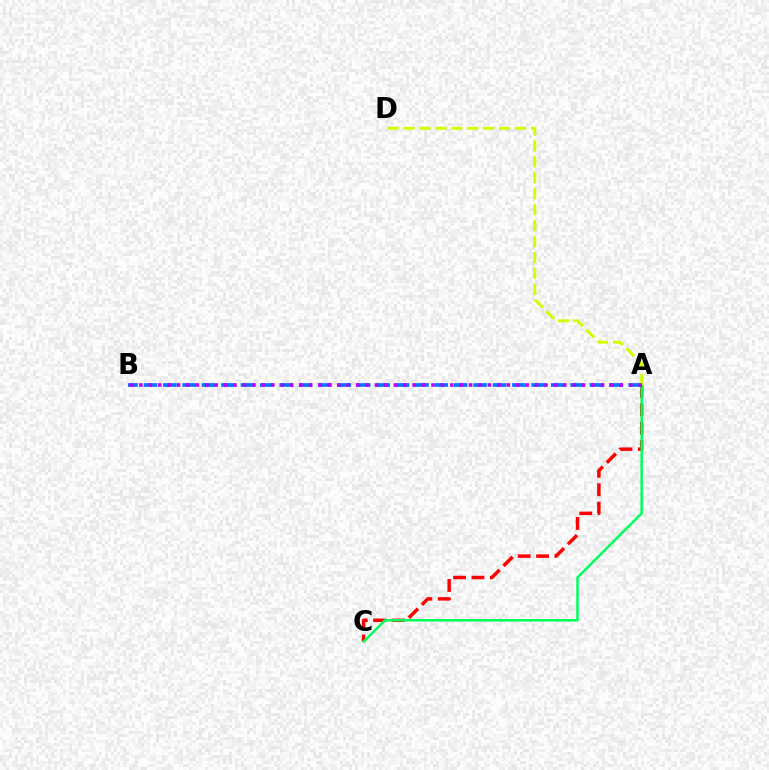{('A', 'C'): [{'color': '#ff0000', 'line_style': 'dashed', 'thickness': 2.5}, {'color': '#00ff5c', 'line_style': 'solid', 'thickness': 1.79}], ('A', 'B'): [{'color': '#0074ff', 'line_style': 'dashed', 'thickness': 2.63}, {'color': '#b900ff', 'line_style': 'dotted', 'thickness': 2.56}], ('A', 'D'): [{'color': '#d1ff00', 'line_style': 'dashed', 'thickness': 2.16}]}